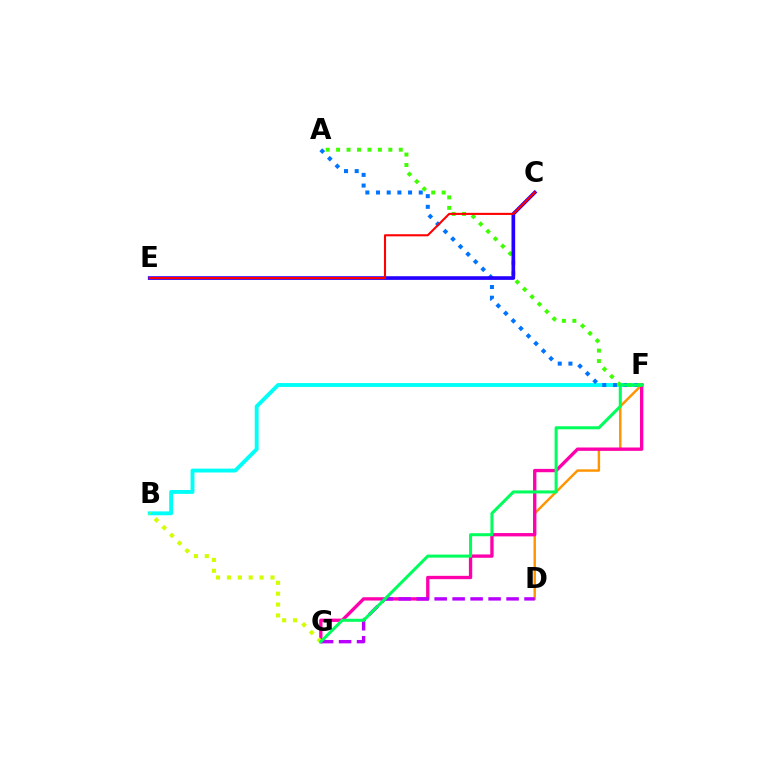{('B', 'F'): [{'color': '#00fff6', 'line_style': 'solid', 'thickness': 2.79}], ('D', 'F'): [{'color': '#ff9400', 'line_style': 'solid', 'thickness': 1.76}], ('A', 'F'): [{'color': '#0074ff', 'line_style': 'dotted', 'thickness': 2.9}, {'color': '#3dff00', 'line_style': 'dotted', 'thickness': 2.84}], ('F', 'G'): [{'color': '#ff00ac', 'line_style': 'solid', 'thickness': 2.4}, {'color': '#00ff5c', 'line_style': 'solid', 'thickness': 2.19}], ('D', 'G'): [{'color': '#b900ff', 'line_style': 'dashed', 'thickness': 2.44}], ('B', 'G'): [{'color': '#d1ff00', 'line_style': 'dotted', 'thickness': 2.96}], ('C', 'E'): [{'color': '#2500ff', 'line_style': 'solid', 'thickness': 2.64}, {'color': '#ff0000', 'line_style': 'solid', 'thickness': 1.51}]}